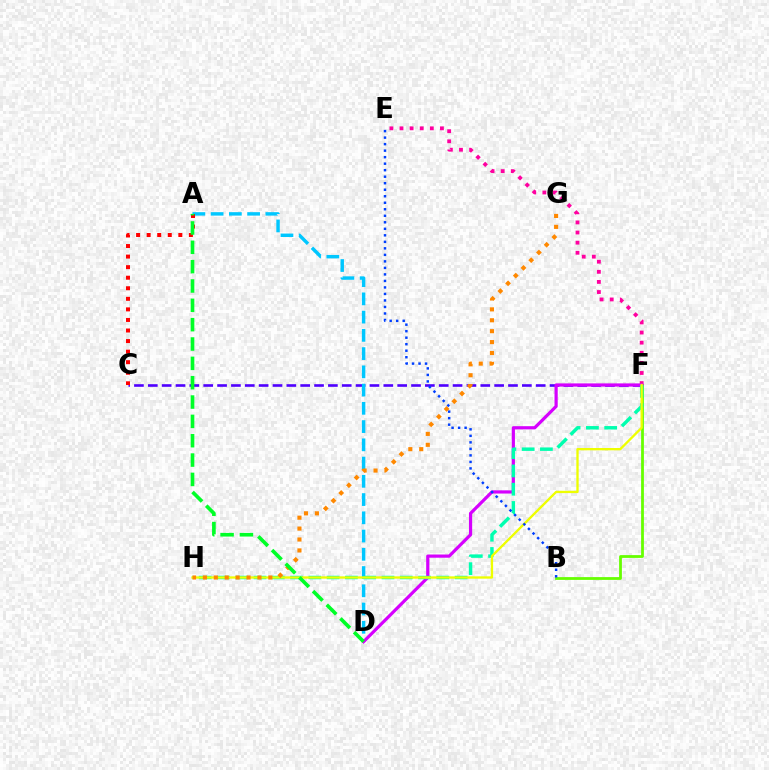{('C', 'F'): [{'color': '#4f00ff', 'line_style': 'dashed', 'thickness': 1.88}], ('A', 'D'): [{'color': '#00c7ff', 'line_style': 'dashed', 'thickness': 2.48}, {'color': '#00ff27', 'line_style': 'dashed', 'thickness': 2.63}], ('B', 'F'): [{'color': '#66ff00', 'line_style': 'solid', 'thickness': 2.0}], ('E', 'F'): [{'color': '#ff00a0', 'line_style': 'dotted', 'thickness': 2.75}], ('A', 'C'): [{'color': '#ff0000', 'line_style': 'dotted', 'thickness': 2.87}], ('D', 'F'): [{'color': '#d600ff', 'line_style': 'solid', 'thickness': 2.3}], ('F', 'H'): [{'color': '#00ffaf', 'line_style': 'dashed', 'thickness': 2.48}, {'color': '#eeff00', 'line_style': 'solid', 'thickness': 1.67}], ('B', 'E'): [{'color': '#003fff', 'line_style': 'dotted', 'thickness': 1.77}], ('G', 'H'): [{'color': '#ff8800', 'line_style': 'dotted', 'thickness': 2.96}]}